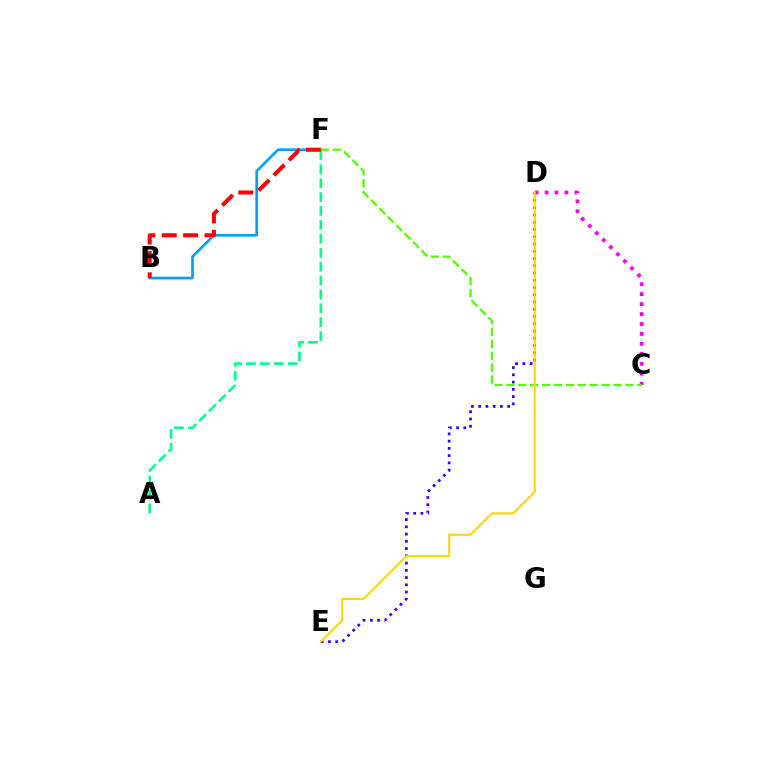{('C', 'D'): [{'color': '#ff00ed', 'line_style': 'dotted', 'thickness': 2.7}], ('D', 'E'): [{'color': '#3700ff', 'line_style': 'dotted', 'thickness': 1.97}, {'color': '#ffd500', 'line_style': 'solid', 'thickness': 1.5}], ('A', 'F'): [{'color': '#00ff86', 'line_style': 'dashed', 'thickness': 1.89}], ('B', 'F'): [{'color': '#009eff', 'line_style': 'solid', 'thickness': 1.91}, {'color': '#ff0000', 'line_style': 'dashed', 'thickness': 2.9}], ('C', 'F'): [{'color': '#4fff00', 'line_style': 'dashed', 'thickness': 1.62}]}